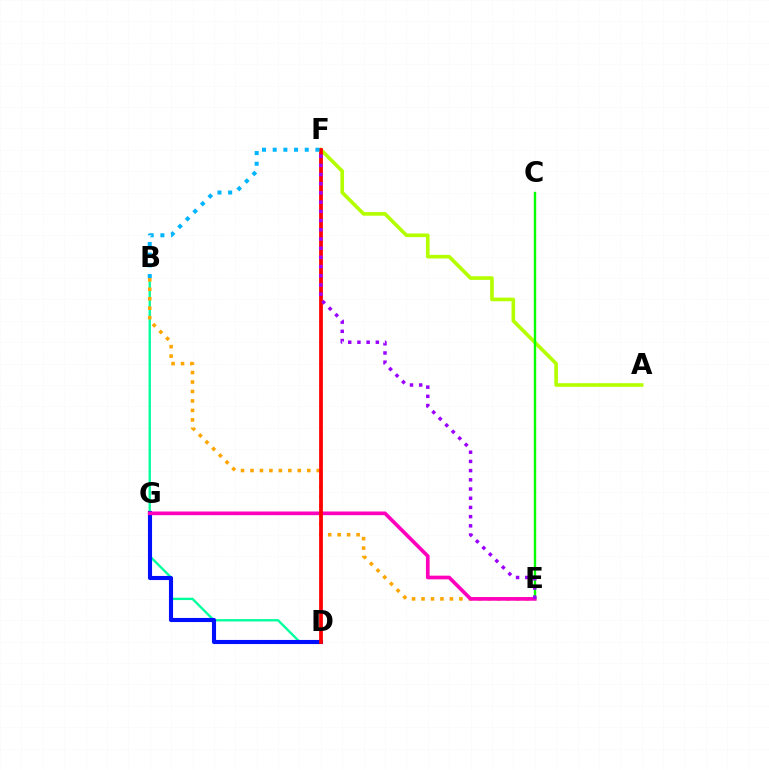{('A', 'F'): [{'color': '#b3ff00', 'line_style': 'solid', 'thickness': 2.61}], ('B', 'D'): [{'color': '#00ff9d', 'line_style': 'solid', 'thickness': 1.7}], ('D', 'G'): [{'color': '#0010ff', 'line_style': 'solid', 'thickness': 2.96}], ('C', 'E'): [{'color': '#08ff00', 'line_style': 'solid', 'thickness': 1.72}], ('B', 'E'): [{'color': '#ffa500', 'line_style': 'dotted', 'thickness': 2.57}], ('E', 'G'): [{'color': '#ff00bd', 'line_style': 'solid', 'thickness': 2.65}], ('D', 'F'): [{'color': '#ff0000', 'line_style': 'solid', 'thickness': 2.71}], ('B', 'F'): [{'color': '#00b5ff', 'line_style': 'dotted', 'thickness': 2.9}], ('E', 'F'): [{'color': '#9b00ff', 'line_style': 'dotted', 'thickness': 2.5}]}